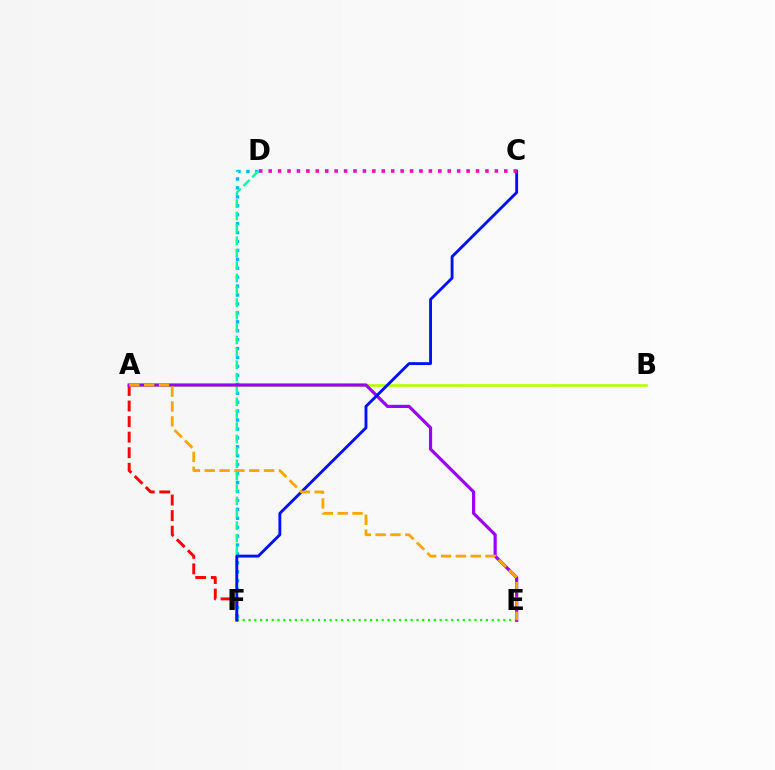{('A', 'B'): [{'color': '#b3ff00', 'line_style': 'solid', 'thickness': 1.87}], ('E', 'F'): [{'color': '#08ff00', 'line_style': 'dotted', 'thickness': 1.57}], ('A', 'F'): [{'color': '#ff0000', 'line_style': 'dashed', 'thickness': 2.11}], ('D', 'F'): [{'color': '#00b5ff', 'line_style': 'dotted', 'thickness': 2.43}, {'color': '#00ff9d', 'line_style': 'dashed', 'thickness': 1.68}], ('A', 'E'): [{'color': '#9b00ff', 'line_style': 'solid', 'thickness': 2.29}, {'color': '#ffa500', 'line_style': 'dashed', 'thickness': 2.02}], ('C', 'F'): [{'color': '#0010ff', 'line_style': 'solid', 'thickness': 2.07}], ('C', 'D'): [{'color': '#ff00bd', 'line_style': 'dotted', 'thickness': 2.56}]}